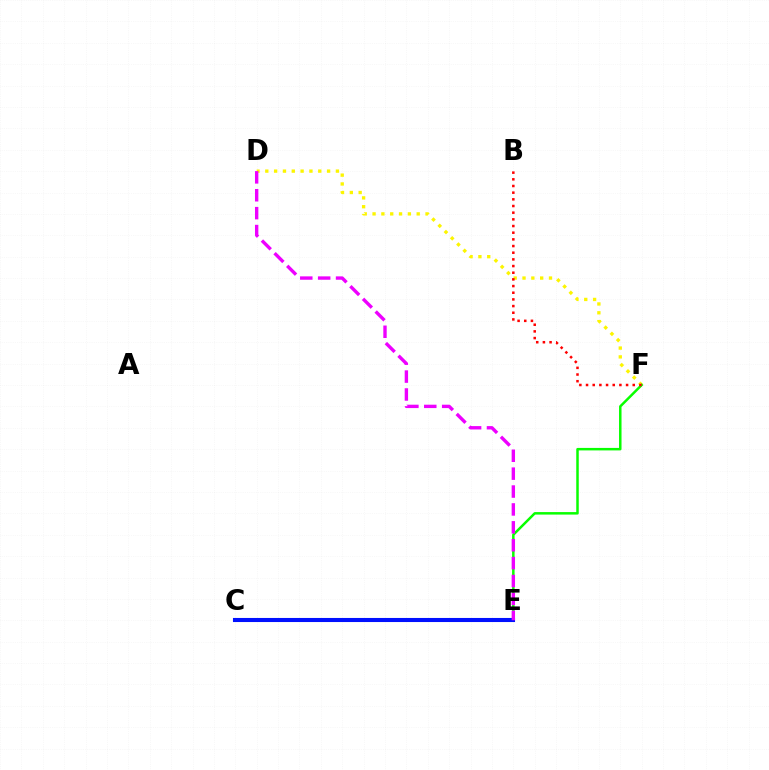{('D', 'F'): [{'color': '#fcf500', 'line_style': 'dotted', 'thickness': 2.4}], ('C', 'E'): [{'color': '#00fff6', 'line_style': 'solid', 'thickness': 2.74}, {'color': '#0010ff', 'line_style': 'solid', 'thickness': 2.94}], ('E', 'F'): [{'color': '#08ff00', 'line_style': 'solid', 'thickness': 1.8}], ('D', 'E'): [{'color': '#ee00ff', 'line_style': 'dashed', 'thickness': 2.43}], ('B', 'F'): [{'color': '#ff0000', 'line_style': 'dotted', 'thickness': 1.81}]}